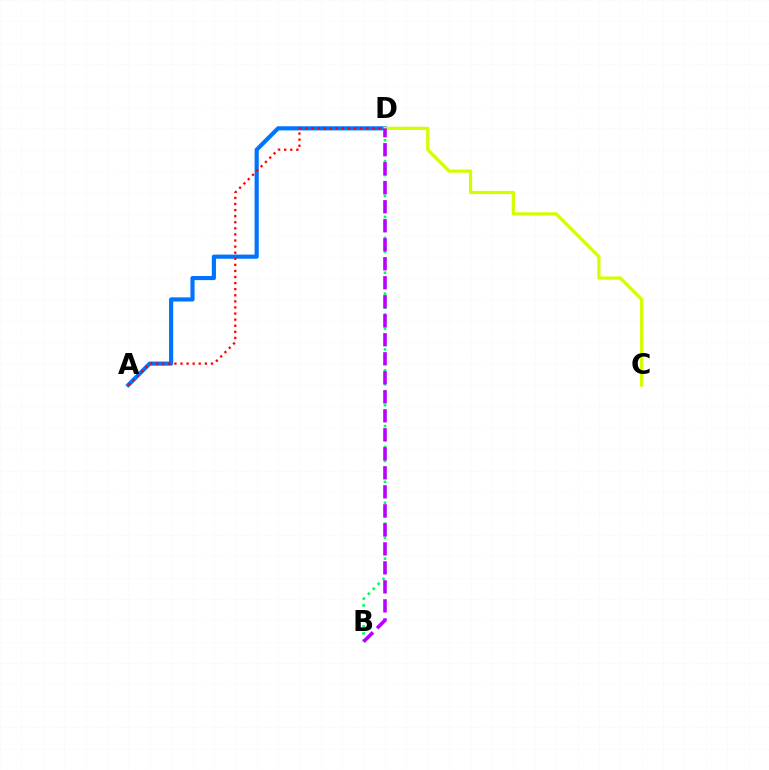{('A', 'D'): [{'color': '#0074ff', 'line_style': 'solid', 'thickness': 2.98}, {'color': '#ff0000', 'line_style': 'dotted', 'thickness': 1.65}], ('B', 'D'): [{'color': '#00ff5c', 'line_style': 'dotted', 'thickness': 1.89}, {'color': '#b900ff', 'line_style': 'dashed', 'thickness': 2.58}], ('C', 'D'): [{'color': '#d1ff00', 'line_style': 'solid', 'thickness': 2.33}]}